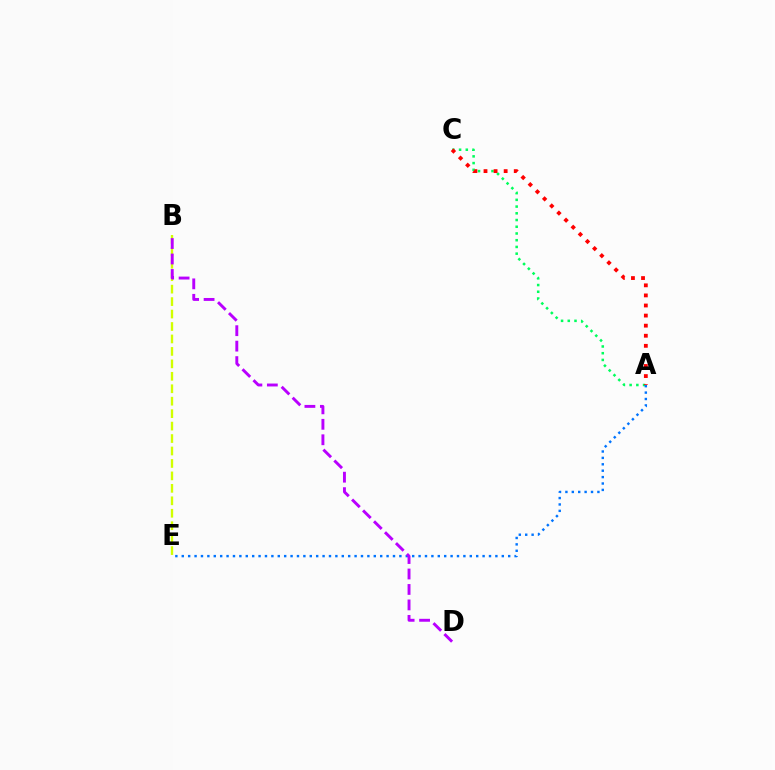{('A', 'C'): [{'color': '#00ff5c', 'line_style': 'dotted', 'thickness': 1.83}, {'color': '#ff0000', 'line_style': 'dotted', 'thickness': 2.74}], ('A', 'E'): [{'color': '#0074ff', 'line_style': 'dotted', 'thickness': 1.74}], ('B', 'E'): [{'color': '#d1ff00', 'line_style': 'dashed', 'thickness': 1.69}], ('B', 'D'): [{'color': '#b900ff', 'line_style': 'dashed', 'thickness': 2.1}]}